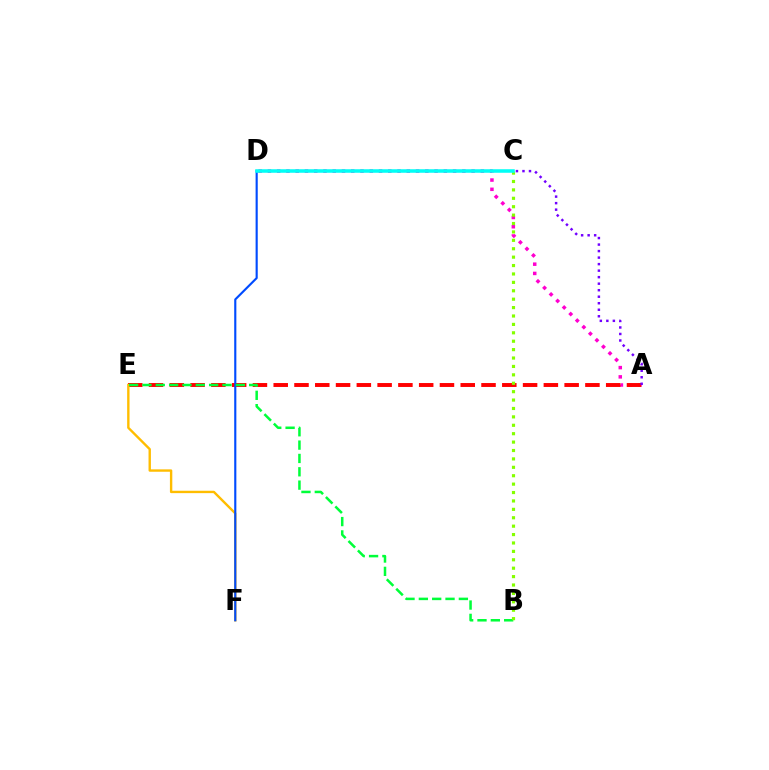{('A', 'D'): [{'color': '#ff00cf', 'line_style': 'dotted', 'thickness': 2.52}], ('A', 'E'): [{'color': '#ff0000', 'line_style': 'dashed', 'thickness': 2.82}], ('E', 'F'): [{'color': '#ffbd00', 'line_style': 'solid', 'thickness': 1.72}], ('D', 'F'): [{'color': '#004bff', 'line_style': 'solid', 'thickness': 1.54}], ('B', 'E'): [{'color': '#00ff39', 'line_style': 'dashed', 'thickness': 1.81}], ('B', 'C'): [{'color': '#84ff00', 'line_style': 'dotted', 'thickness': 2.28}], ('C', 'D'): [{'color': '#00fff6', 'line_style': 'solid', 'thickness': 2.55}], ('A', 'C'): [{'color': '#7200ff', 'line_style': 'dotted', 'thickness': 1.77}]}